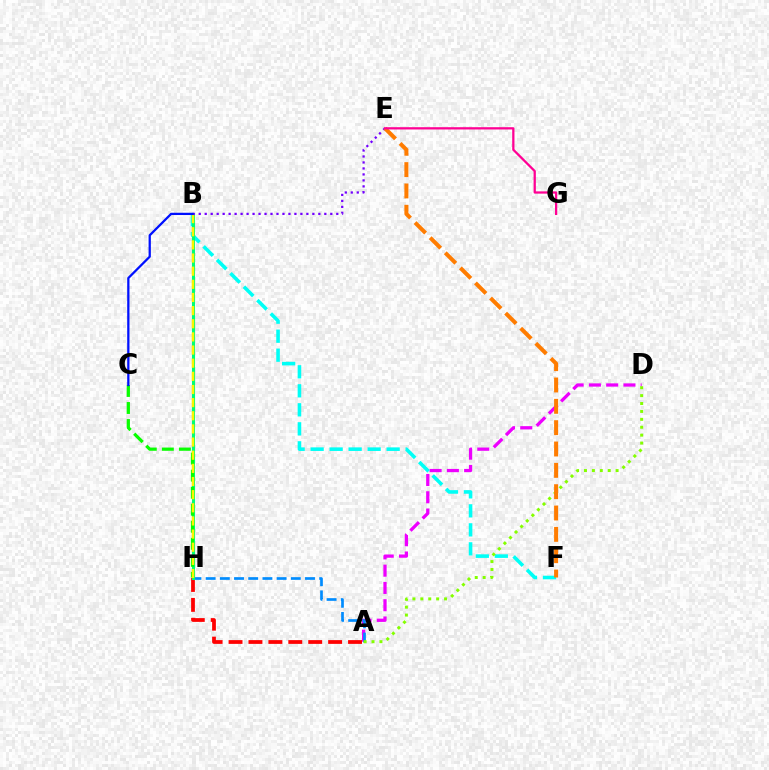{('A', 'D'): [{'color': '#ee00ff', 'line_style': 'dashed', 'thickness': 2.35}, {'color': '#84ff00', 'line_style': 'dotted', 'thickness': 2.15}], ('A', 'H'): [{'color': '#ff0000', 'line_style': 'dashed', 'thickness': 2.71}, {'color': '#008cff', 'line_style': 'dashed', 'thickness': 1.93}], ('B', 'F'): [{'color': '#00fff6', 'line_style': 'dashed', 'thickness': 2.58}], ('B', 'H'): [{'color': '#00ff74', 'line_style': 'solid', 'thickness': 2.21}, {'color': '#fcf500', 'line_style': 'dashed', 'thickness': 1.79}], ('C', 'H'): [{'color': '#08ff00', 'line_style': 'dashed', 'thickness': 2.31}], ('B', 'E'): [{'color': '#7200ff', 'line_style': 'dotted', 'thickness': 1.62}], ('B', 'C'): [{'color': '#0010ff', 'line_style': 'solid', 'thickness': 1.63}], ('E', 'F'): [{'color': '#ff7c00', 'line_style': 'dashed', 'thickness': 2.9}], ('E', 'G'): [{'color': '#ff0094', 'line_style': 'solid', 'thickness': 1.63}]}